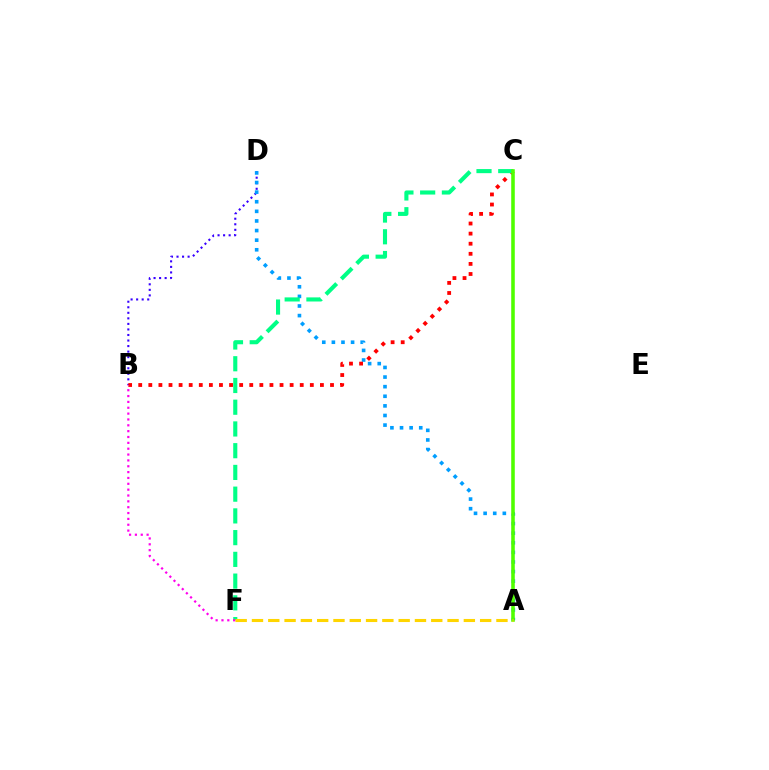{('B', 'D'): [{'color': '#3700ff', 'line_style': 'dotted', 'thickness': 1.51}], ('A', 'D'): [{'color': '#009eff', 'line_style': 'dotted', 'thickness': 2.61}], ('B', 'C'): [{'color': '#ff0000', 'line_style': 'dotted', 'thickness': 2.74}], ('C', 'F'): [{'color': '#00ff86', 'line_style': 'dashed', 'thickness': 2.95}], ('A', 'C'): [{'color': '#4fff00', 'line_style': 'solid', 'thickness': 2.57}], ('B', 'F'): [{'color': '#ff00ed', 'line_style': 'dotted', 'thickness': 1.59}], ('A', 'F'): [{'color': '#ffd500', 'line_style': 'dashed', 'thickness': 2.21}]}